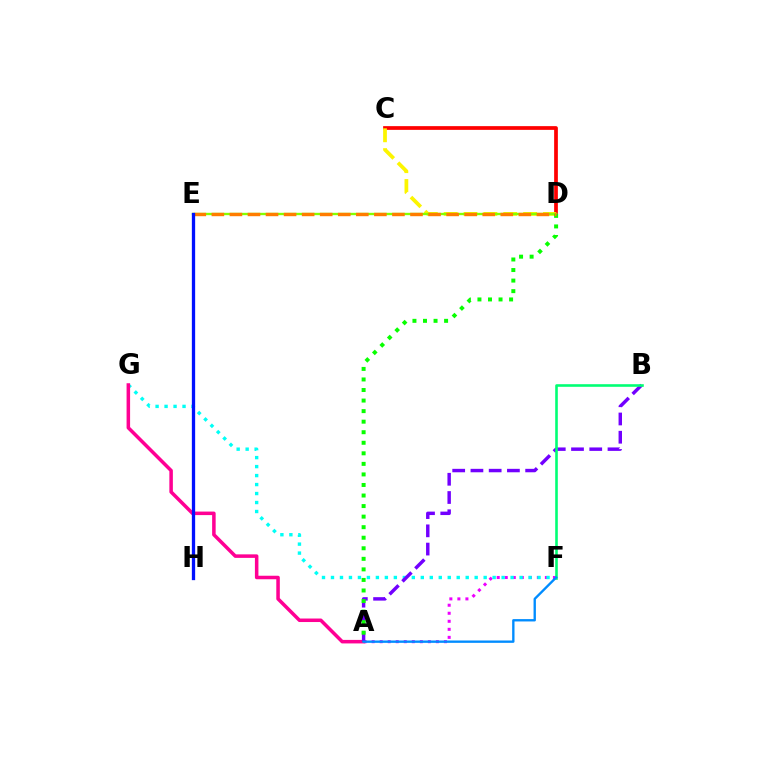{('C', 'D'): [{'color': '#ff0000', 'line_style': 'solid', 'thickness': 2.68}, {'color': '#fcf500', 'line_style': 'dashed', 'thickness': 2.7}], ('A', 'F'): [{'color': '#ee00ff', 'line_style': 'dotted', 'thickness': 2.18}, {'color': '#008cff', 'line_style': 'solid', 'thickness': 1.69}], ('F', 'G'): [{'color': '#00fff6', 'line_style': 'dotted', 'thickness': 2.44}], ('A', 'G'): [{'color': '#ff0094', 'line_style': 'solid', 'thickness': 2.53}], ('D', 'E'): [{'color': '#84ff00', 'line_style': 'solid', 'thickness': 1.7}, {'color': '#ff7c00', 'line_style': 'dashed', 'thickness': 2.45}], ('A', 'B'): [{'color': '#7200ff', 'line_style': 'dashed', 'thickness': 2.48}], ('B', 'F'): [{'color': '#00ff74', 'line_style': 'solid', 'thickness': 1.87}], ('A', 'D'): [{'color': '#08ff00', 'line_style': 'dotted', 'thickness': 2.87}], ('E', 'H'): [{'color': '#0010ff', 'line_style': 'solid', 'thickness': 2.37}]}